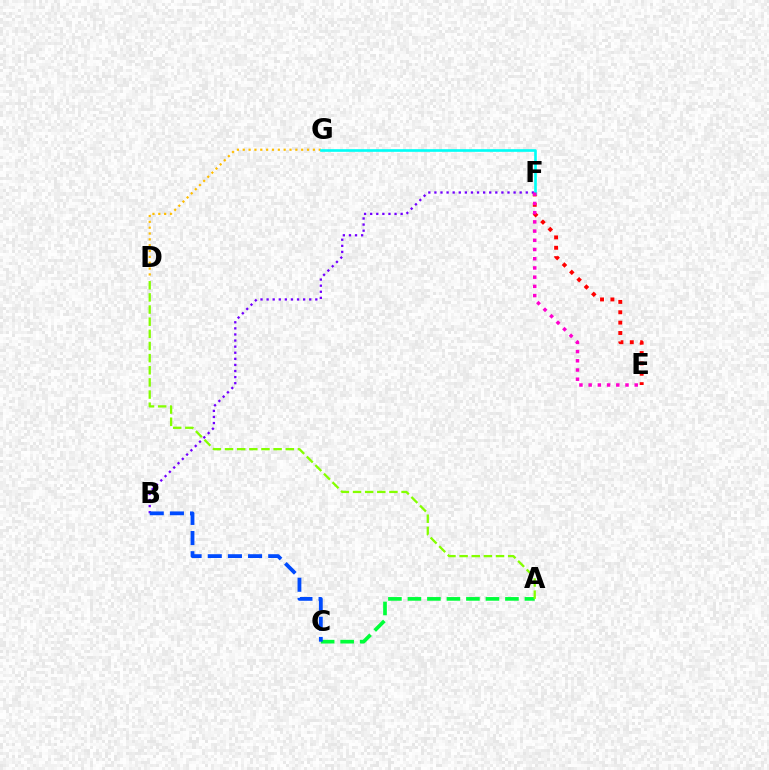{('E', 'F'): [{'color': '#ff0000', 'line_style': 'dotted', 'thickness': 2.82}, {'color': '#ff00cf', 'line_style': 'dotted', 'thickness': 2.5}], ('D', 'G'): [{'color': '#ffbd00', 'line_style': 'dotted', 'thickness': 1.59}], ('B', 'F'): [{'color': '#7200ff', 'line_style': 'dotted', 'thickness': 1.65}], ('F', 'G'): [{'color': '#00fff6', 'line_style': 'solid', 'thickness': 1.9}], ('A', 'C'): [{'color': '#00ff39', 'line_style': 'dashed', 'thickness': 2.65}], ('B', 'C'): [{'color': '#004bff', 'line_style': 'dashed', 'thickness': 2.74}], ('A', 'D'): [{'color': '#84ff00', 'line_style': 'dashed', 'thickness': 1.65}]}